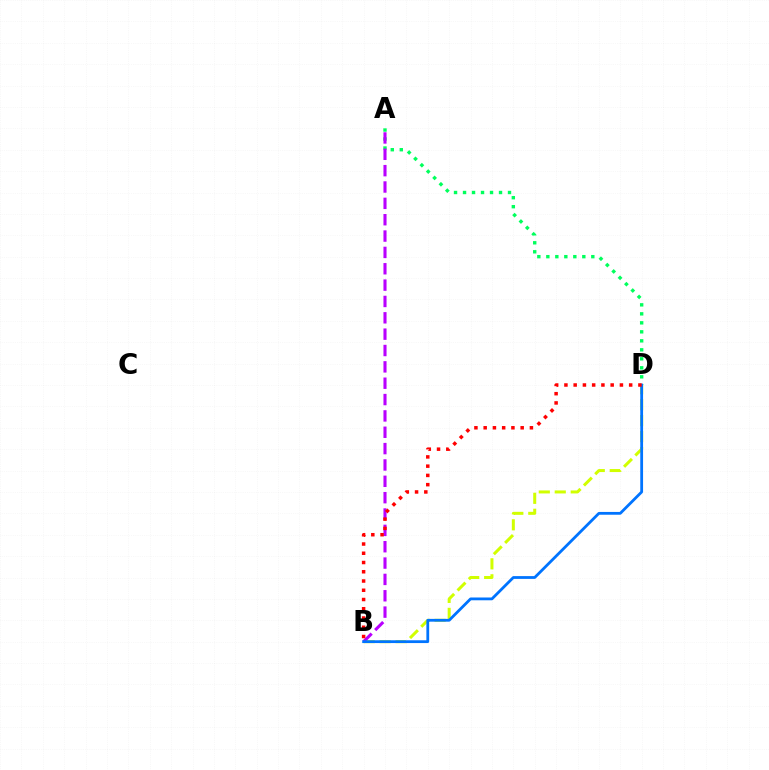{('A', 'D'): [{'color': '#00ff5c', 'line_style': 'dotted', 'thickness': 2.44}], ('B', 'D'): [{'color': '#d1ff00', 'line_style': 'dashed', 'thickness': 2.17}, {'color': '#0074ff', 'line_style': 'solid', 'thickness': 2.01}, {'color': '#ff0000', 'line_style': 'dotted', 'thickness': 2.51}], ('A', 'B'): [{'color': '#b900ff', 'line_style': 'dashed', 'thickness': 2.22}]}